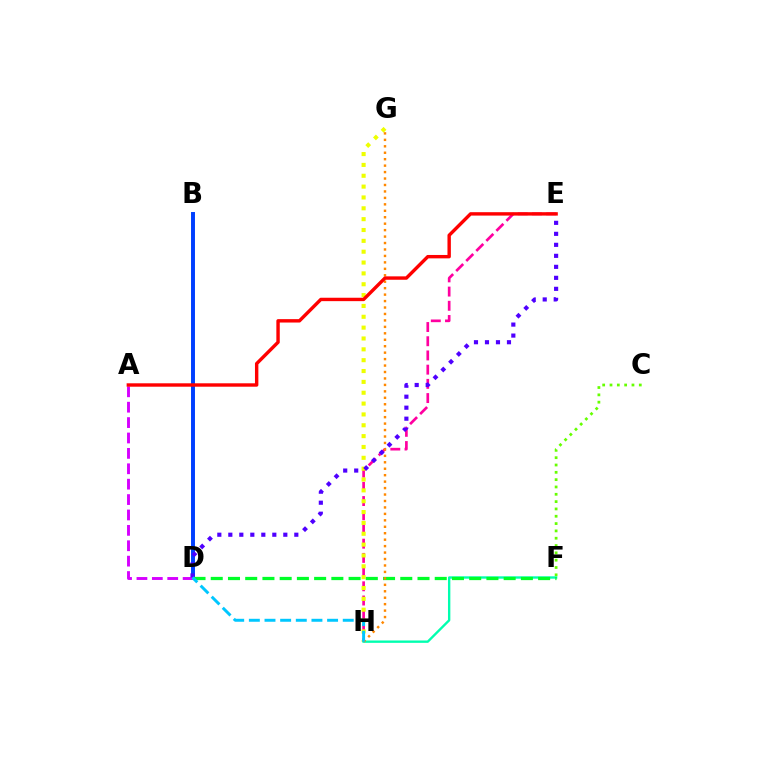{('B', 'D'): [{'color': '#003fff', 'line_style': 'solid', 'thickness': 2.84}], ('C', 'F'): [{'color': '#66ff00', 'line_style': 'dotted', 'thickness': 1.99}], ('A', 'D'): [{'color': '#d600ff', 'line_style': 'dashed', 'thickness': 2.09}], ('E', 'H'): [{'color': '#ff00a0', 'line_style': 'dashed', 'thickness': 1.93}], ('G', 'H'): [{'color': '#eeff00', 'line_style': 'dotted', 'thickness': 2.95}, {'color': '#ff8800', 'line_style': 'dotted', 'thickness': 1.75}], ('D', 'E'): [{'color': '#4f00ff', 'line_style': 'dotted', 'thickness': 2.99}], ('F', 'H'): [{'color': '#00ffaf', 'line_style': 'solid', 'thickness': 1.7}], ('D', 'F'): [{'color': '#00ff27', 'line_style': 'dashed', 'thickness': 2.34}], ('D', 'H'): [{'color': '#00c7ff', 'line_style': 'dashed', 'thickness': 2.13}], ('A', 'E'): [{'color': '#ff0000', 'line_style': 'solid', 'thickness': 2.45}]}